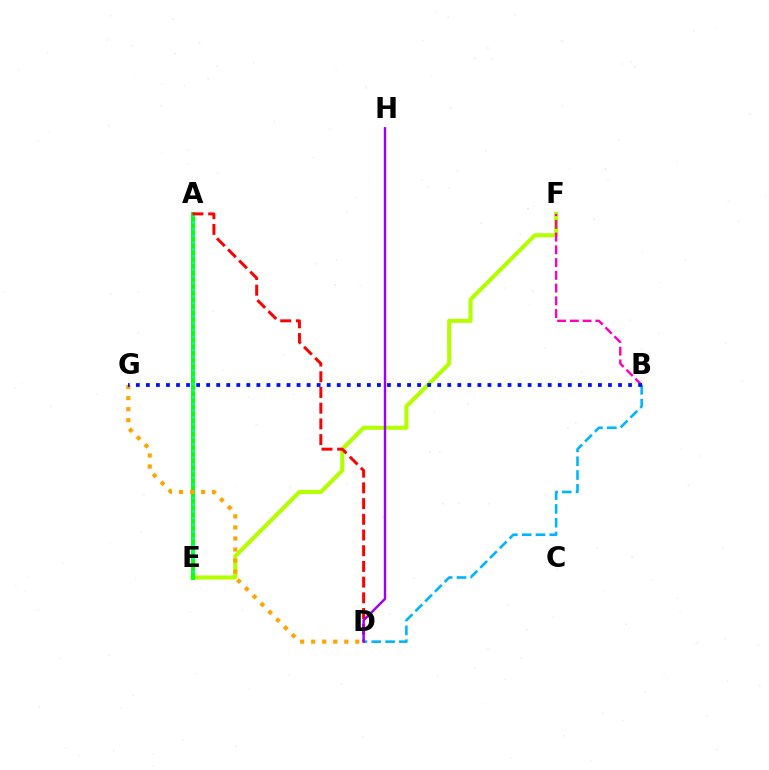{('E', 'F'): [{'color': '#b3ff00', 'line_style': 'solid', 'thickness': 2.94}], ('A', 'E'): [{'color': '#08ff00', 'line_style': 'solid', 'thickness': 2.82}, {'color': '#00ff9d', 'line_style': 'dotted', 'thickness': 1.83}], ('B', 'D'): [{'color': '#00b5ff', 'line_style': 'dashed', 'thickness': 1.88}], ('D', 'G'): [{'color': '#ffa500', 'line_style': 'dotted', 'thickness': 3.0}], ('B', 'F'): [{'color': '#ff00bd', 'line_style': 'dashed', 'thickness': 1.73}], ('B', 'G'): [{'color': '#0010ff', 'line_style': 'dotted', 'thickness': 2.73}], ('A', 'D'): [{'color': '#ff0000', 'line_style': 'dashed', 'thickness': 2.13}], ('D', 'H'): [{'color': '#9b00ff', 'line_style': 'solid', 'thickness': 1.74}]}